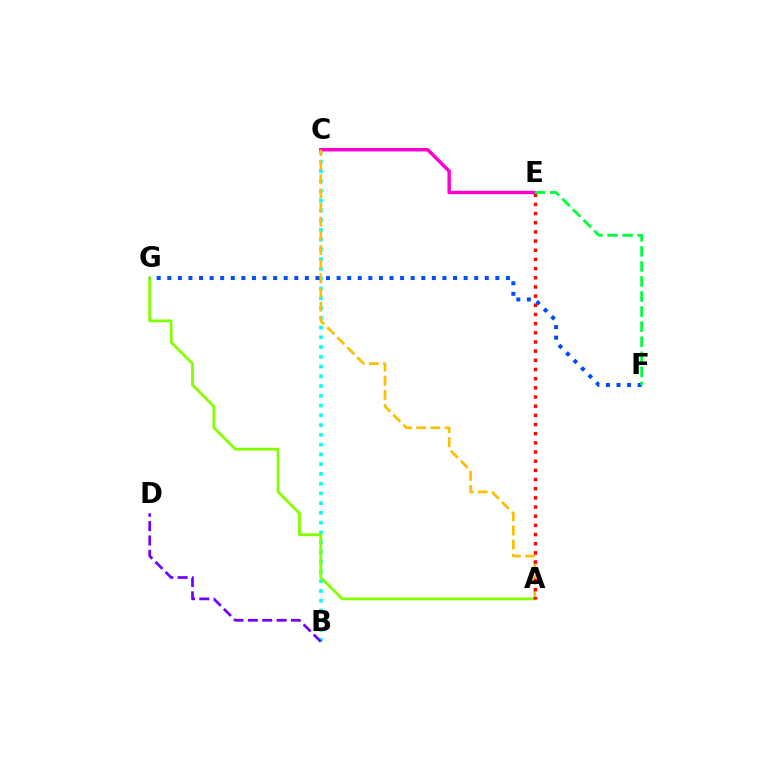{('B', 'C'): [{'color': '#00fff6', 'line_style': 'dotted', 'thickness': 2.65}], ('C', 'E'): [{'color': '#ff00cf', 'line_style': 'solid', 'thickness': 2.48}], ('A', 'G'): [{'color': '#84ff00', 'line_style': 'solid', 'thickness': 2.02}], ('A', 'C'): [{'color': '#ffbd00', 'line_style': 'dashed', 'thickness': 1.92}], ('A', 'E'): [{'color': '#ff0000', 'line_style': 'dotted', 'thickness': 2.49}], ('B', 'D'): [{'color': '#7200ff', 'line_style': 'dashed', 'thickness': 1.95}], ('F', 'G'): [{'color': '#004bff', 'line_style': 'dotted', 'thickness': 2.88}], ('E', 'F'): [{'color': '#00ff39', 'line_style': 'dashed', 'thickness': 2.05}]}